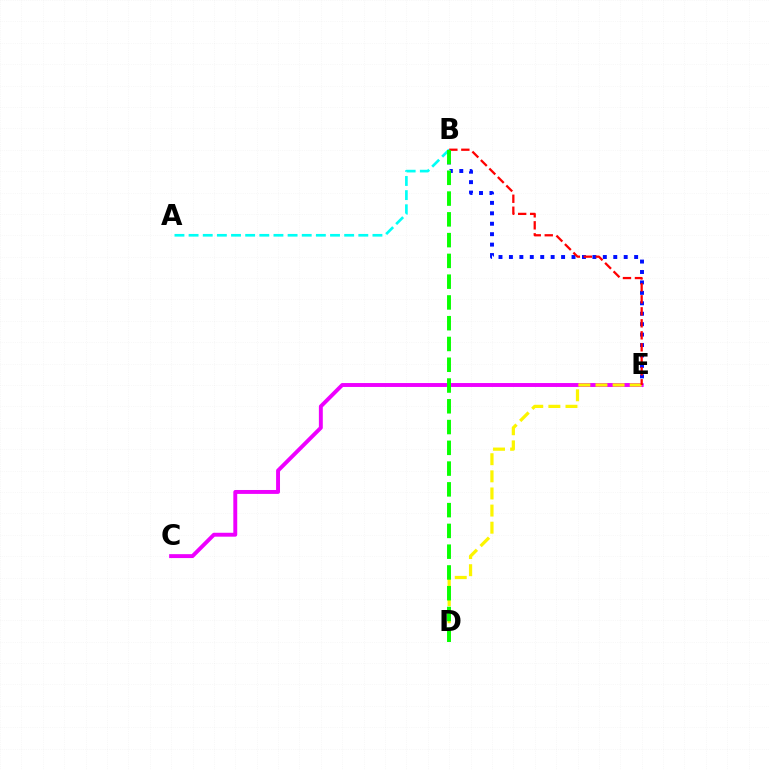{('C', 'E'): [{'color': '#ee00ff', 'line_style': 'solid', 'thickness': 2.82}], ('B', 'E'): [{'color': '#0010ff', 'line_style': 'dotted', 'thickness': 2.84}, {'color': '#ff0000', 'line_style': 'dashed', 'thickness': 1.63}], ('D', 'E'): [{'color': '#fcf500', 'line_style': 'dashed', 'thickness': 2.33}], ('A', 'B'): [{'color': '#00fff6', 'line_style': 'dashed', 'thickness': 1.92}], ('B', 'D'): [{'color': '#08ff00', 'line_style': 'dashed', 'thickness': 2.82}]}